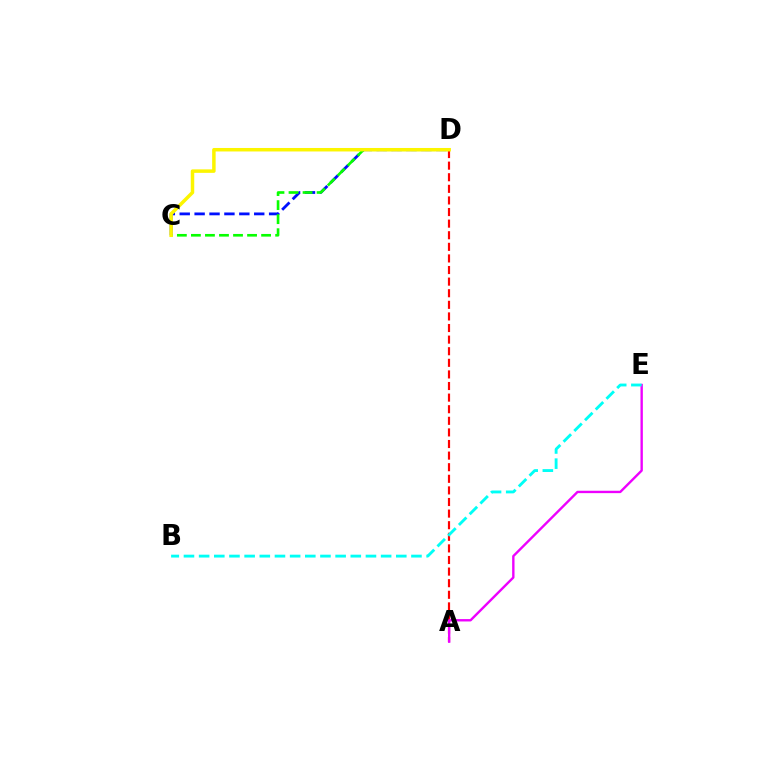{('C', 'D'): [{'color': '#0010ff', 'line_style': 'dashed', 'thickness': 2.02}, {'color': '#08ff00', 'line_style': 'dashed', 'thickness': 1.91}, {'color': '#fcf500', 'line_style': 'solid', 'thickness': 2.51}], ('A', 'D'): [{'color': '#ff0000', 'line_style': 'dashed', 'thickness': 1.58}], ('A', 'E'): [{'color': '#ee00ff', 'line_style': 'solid', 'thickness': 1.71}], ('B', 'E'): [{'color': '#00fff6', 'line_style': 'dashed', 'thickness': 2.06}]}